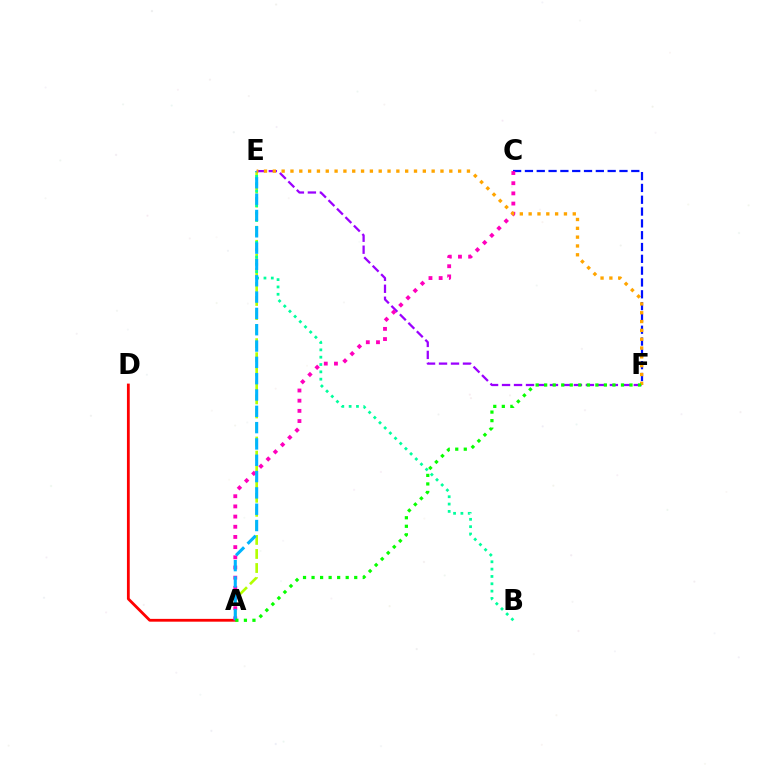{('A', 'E'): [{'color': '#b3ff00', 'line_style': 'dashed', 'thickness': 1.91}, {'color': '#00b5ff', 'line_style': 'dashed', 'thickness': 2.22}], ('E', 'F'): [{'color': '#9b00ff', 'line_style': 'dashed', 'thickness': 1.63}, {'color': '#ffa500', 'line_style': 'dotted', 'thickness': 2.4}], ('C', 'F'): [{'color': '#0010ff', 'line_style': 'dashed', 'thickness': 1.61}], ('A', 'D'): [{'color': '#ff0000', 'line_style': 'solid', 'thickness': 2.02}], ('A', 'C'): [{'color': '#ff00bd', 'line_style': 'dotted', 'thickness': 2.77}], ('B', 'E'): [{'color': '#00ff9d', 'line_style': 'dotted', 'thickness': 1.99}], ('A', 'F'): [{'color': '#08ff00', 'line_style': 'dotted', 'thickness': 2.32}]}